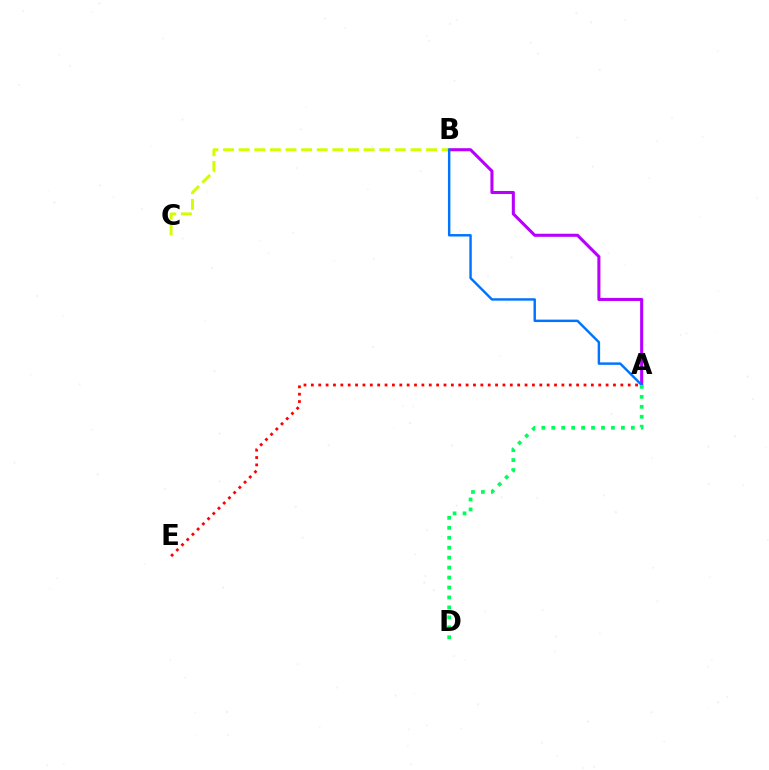{('A', 'E'): [{'color': '#ff0000', 'line_style': 'dotted', 'thickness': 2.0}], ('A', 'B'): [{'color': '#b900ff', 'line_style': 'solid', 'thickness': 2.21}, {'color': '#0074ff', 'line_style': 'solid', 'thickness': 1.76}], ('B', 'C'): [{'color': '#d1ff00', 'line_style': 'dashed', 'thickness': 2.12}], ('A', 'D'): [{'color': '#00ff5c', 'line_style': 'dotted', 'thickness': 2.7}]}